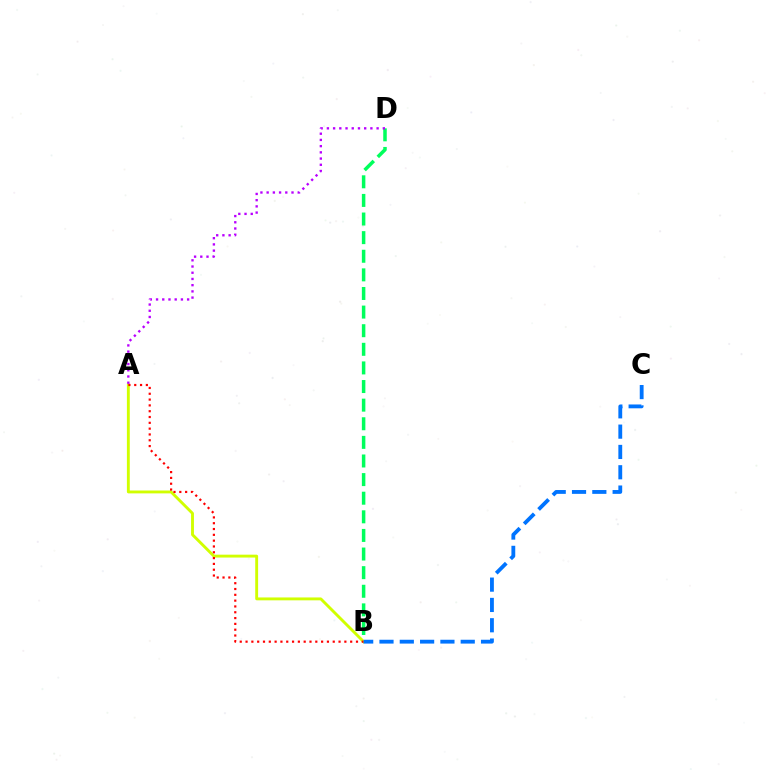{('B', 'D'): [{'color': '#00ff5c', 'line_style': 'dashed', 'thickness': 2.53}], ('A', 'B'): [{'color': '#d1ff00', 'line_style': 'solid', 'thickness': 2.07}, {'color': '#ff0000', 'line_style': 'dotted', 'thickness': 1.58}], ('B', 'C'): [{'color': '#0074ff', 'line_style': 'dashed', 'thickness': 2.76}], ('A', 'D'): [{'color': '#b900ff', 'line_style': 'dotted', 'thickness': 1.69}]}